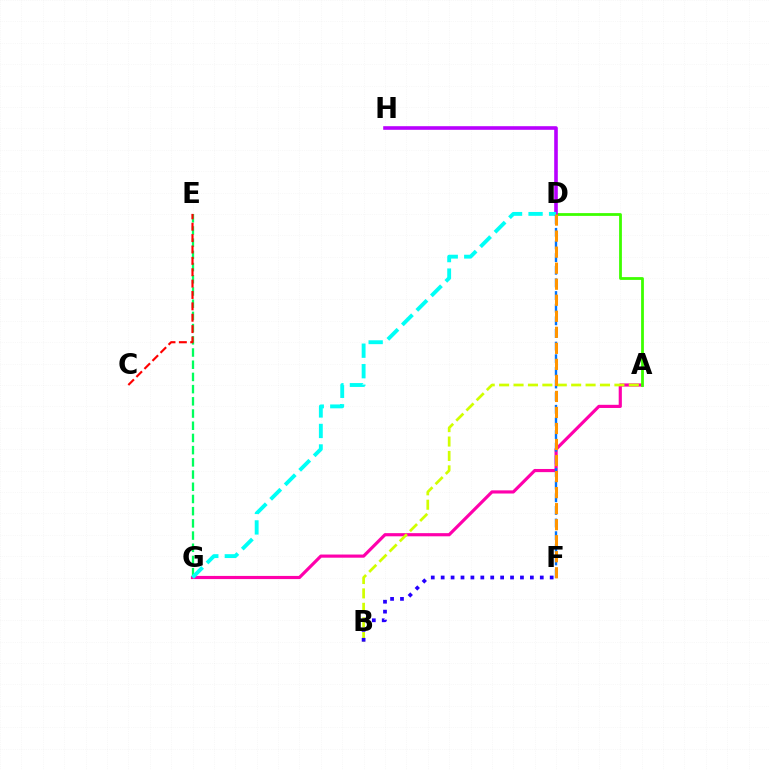{('A', 'G'): [{'color': '#ff00ac', 'line_style': 'solid', 'thickness': 2.28}], ('A', 'D'): [{'color': '#3dff00', 'line_style': 'solid', 'thickness': 2.01}], ('E', 'G'): [{'color': '#00ff5c', 'line_style': 'dashed', 'thickness': 1.66}], ('A', 'B'): [{'color': '#d1ff00', 'line_style': 'dashed', 'thickness': 1.96}], ('D', 'H'): [{'color': '#b900ff', 'line_style': 'solid', 'thickness': 2.6}], ('D', 'G'): [{'color': '#00fff6', 'line_style': 'dashed', 'thickness': 2.79}], ('D', 'F'): [{'color': '#0074ff', 'line_style': 'dashed', 'thickness': 1.72}, {'color': '#ff9400', 'line_style': 'dashed', 'thickness': 2.18}], ('B', 'F'): [{'color': '#2500ff', 'line_style': 'dotted', 'thickness': 2.69}], ('C', 'E'): [{'color': '#ff0000', 'line_style': 'dashed', 'thickness': 1.55}]}